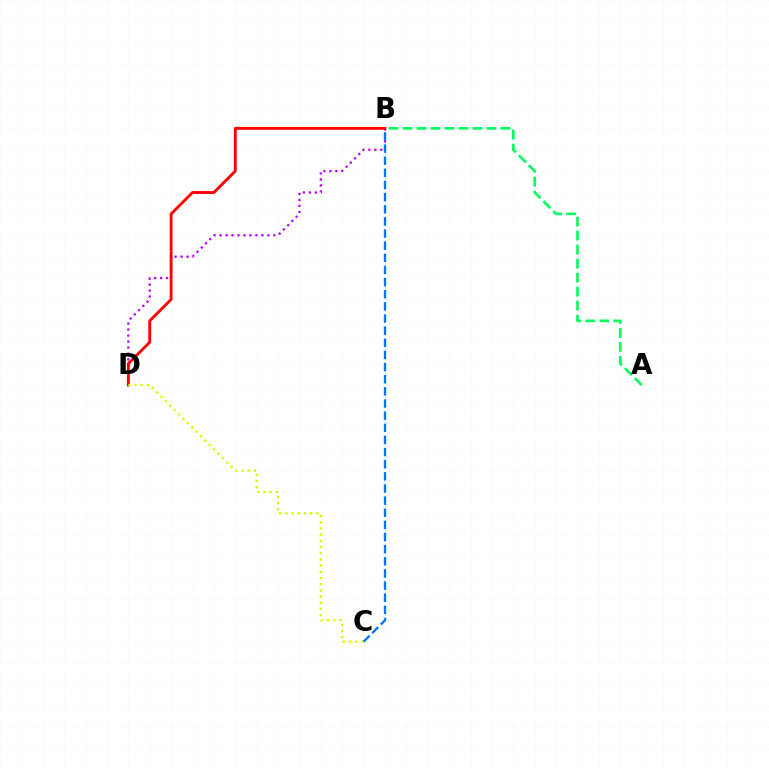{('B', 'D'): [{'color': '#b900ff', 'line_style': 'dotted', 'thickness': 1.62}, {'color': '#ff0000', 'line_style': 'solid', 'thickness': 2.05}], ('A', 'B'): [{'color': '#00ff5c', 'line_style': 'dashed', 'thickness': 1.9}], ('C', 'D'): [{'color': '#d1ff00', 'line_style': 'dotted', 'thickness': 1.68}], ('B', 'C'): [{'color': '#0074ff', 'line_style': 'dashed', 'thickness': 1.65}]}